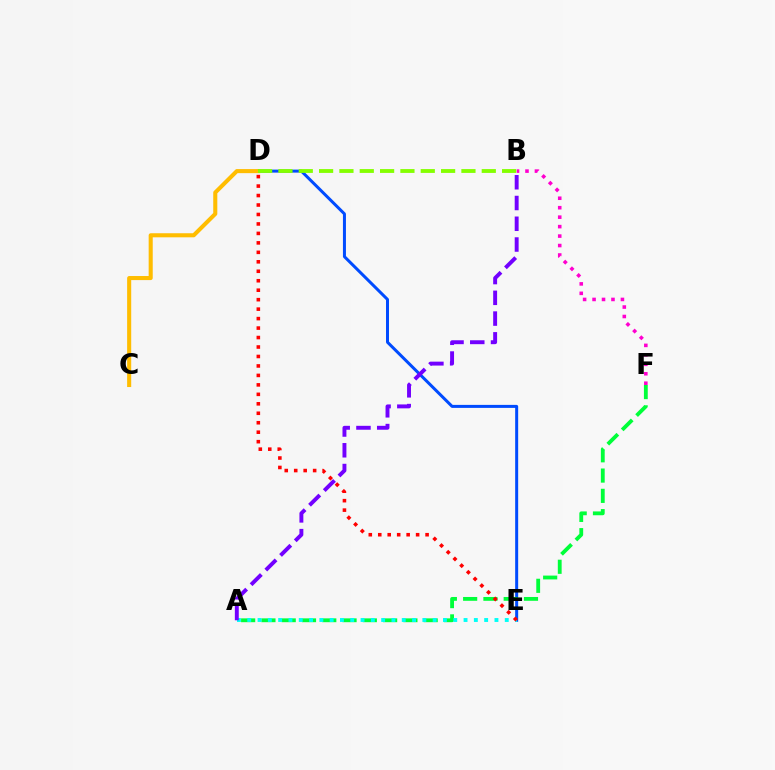{('D', 'E'): [{'color': '#004bff', 'line_style': 'solid', 'thickness': 2.16}, {'color': '#ff0000', 'line_style': 'dotted', 'thickness': 2.57}], ('C', 'D'): [{'color': '#ffbd00', 'line_style': 'solid', 'thickness': 2.93}], ('A', 'F'): [{'color': '#00ff39', 'line_style': 'dashed', 'thickness': 2.76}], ('A', 'E'): [{'color': '#00fff6', 'line_style': 'dotted', 'thickness': 2.8}], ('B', 'F'): [{'color': '#ff00cf', 'line_style': 'dotted', 'thickness': 2.57}], ('A', 'B'): [{'color': '#7200ff', 'line_style': 'dashed', 'thickness': 2.82}], ('B', 'D'): [{'color': '#84ff00', 'line_style': 'dashed', 'thickness': 2.76}]}